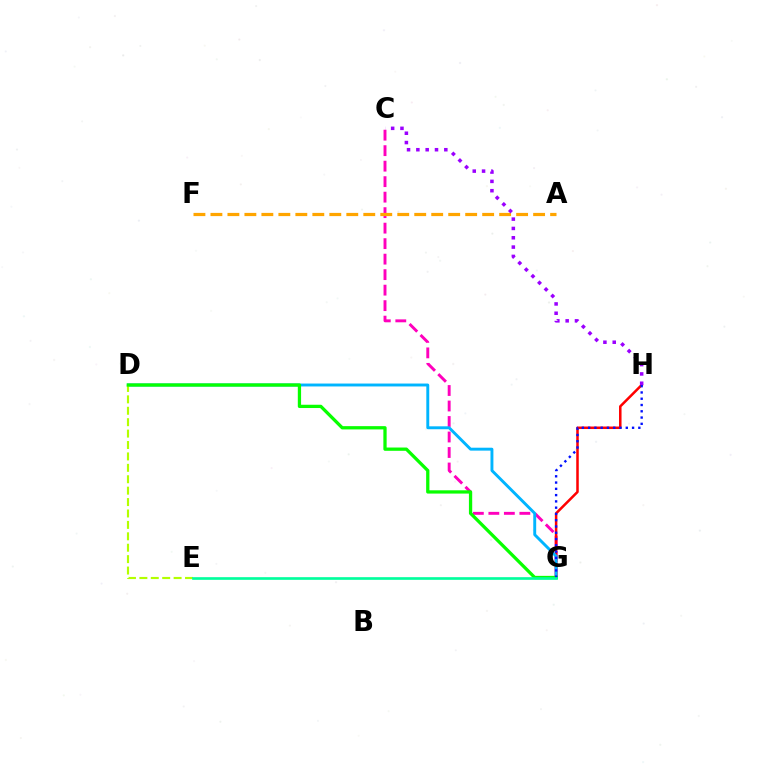{('C', 'G'): [{'color': '#ff00bd', 'line_style': 'dashed', 'thickness': 2.11}], ('G', 'H'): [{'color': '#ff0000', 'line_style': 'solid', 'thickness': 1.82}, {'color': '#0010ff', 'line_style': 'dotted', 'thickness': 1.7}], ('D', 'G'): [{'color': '#00b5ff', 'line_style': 'solid', 'thickness': 2.1}, {'color': '#08ff00', 'line_style': 'solid', 'thickness': 2.36}], ('D', 'E'): [{'color': '#b3ff00', 'line_style': 'dashed', 'thickness': 1.55}], ('A', 'F'): [{'color': '#ffa500', 'line_style': 'dashed', 'thickness': 2.31}], ('E', 'G'): [{'color': '#00ff9d', 'line_style': 'solid', 'thickness': 1.92}], ('C', 'H'): [{'color': '#9b00ff', 'line_style': 'dotted', 'thickness': 2.53}]}